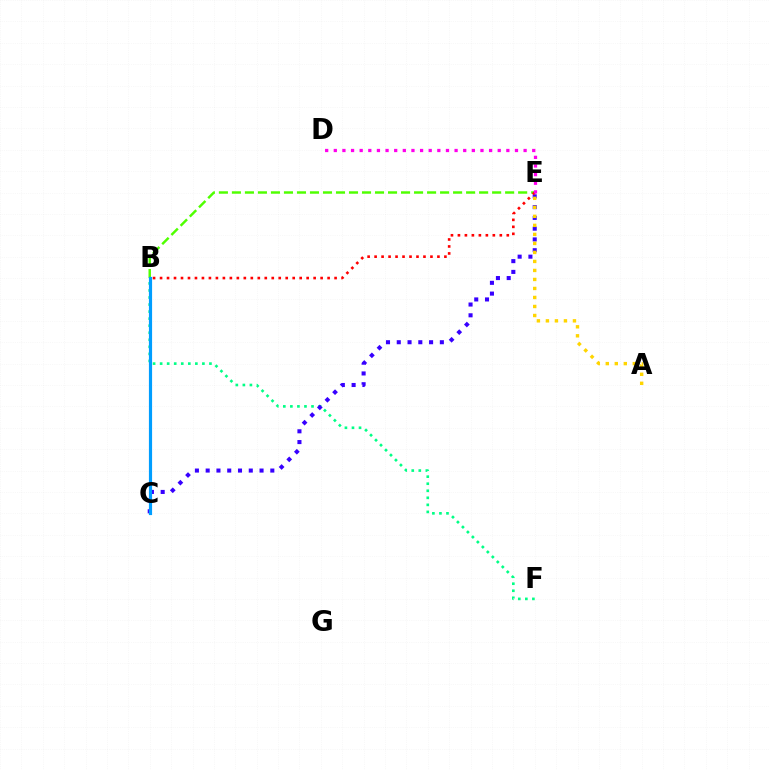{('B', 'E'): [{'color': '#4fff00', 'line_style': 'dashed', 'thickness': 1.77}, {'color': '#ff0000', 'line_style': 'dotted', 'thickness': 1.9}], ('B', 'F'): [{'color': '#00ff86', 'line_style': 'dotted', 'thickness': 1.91}], ('C', 'E'): [{'color': '#3700ff', 'line_style': 'dotted', 'thickness': 2.93}], ('B', 'C'): [{'color': '#009eff', 'line_style': 'solid', 'thickness': 2.28}], ('A', 'E'): [{'color': '#ffd500', 'line_style': 'dotted', 'thickness': 2.45}], ('D', 'E'): [{'color': '#ff00ed', 'line_style': 'dotted', 'thickness': 2.34}]}